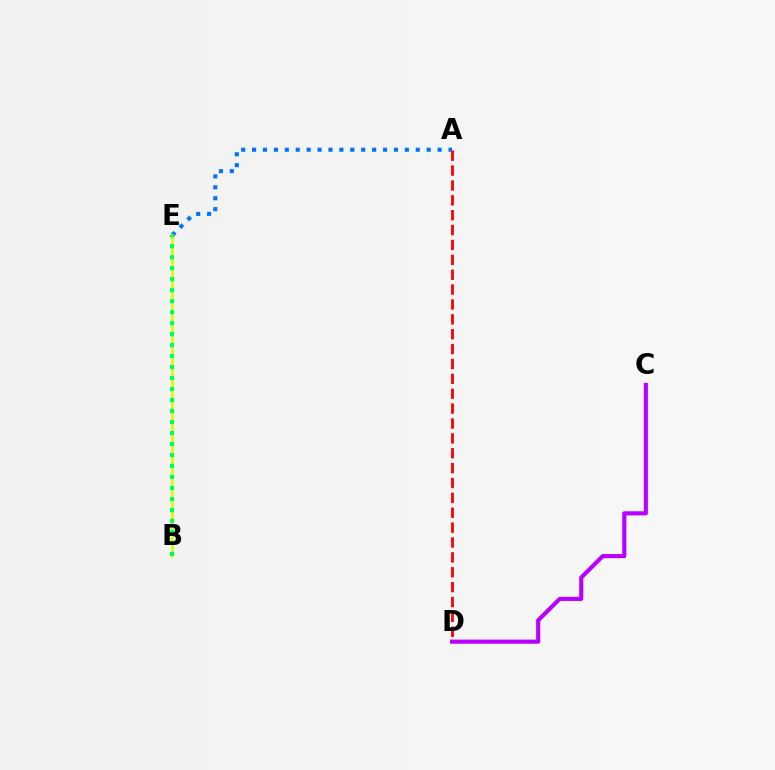{('A', 'E'): [{'color': '#0074ff', 'line_style': 'dotted', 'thickness': 2.97}], ('A', 'D'): [{'color': '#ff0000', 'line_style': 'dashed', 'thickness': 2.02}], ('C', 'D'): [{'color': '#b900ff', 'line_style': 'solid', 'thickness': 2.98}], ('B', 'E'): [{'color': '#d1ff00', 'line_style': 'solid', 'thickness': 1.96}, {'color': '#00ff5c', 'line_style': 'dotted', 'thickness': 2.99}]}